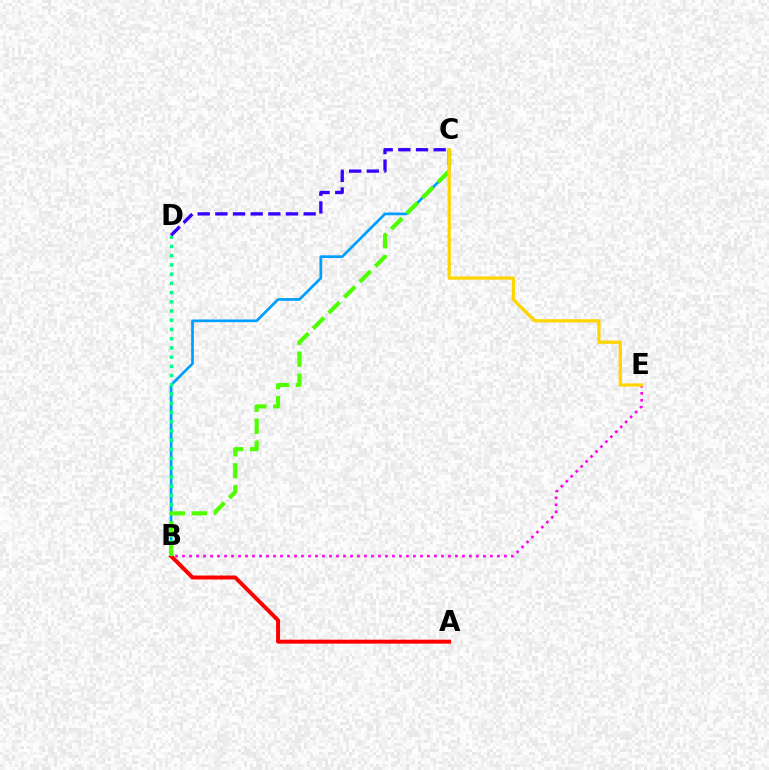{('B', 'C'): [{'color': '#009eff', 'line_style': 'solid', 'thickness': 1.95}, {'color': '#4fff00', 'line_style': 'dashed', 'thickness': 2.99}], ('A', 'B'): [{'color': '#ff0000', 'line_style': 'solid', 'thickness': 2.85}], ('B', 'D'): [{'color': '#00ff86', 'line_style': 'dotted', 'thickness': 2.51}], ('B', 'E'): [{'color': '#ff00ed', 'line_style': 'dotted', 'thickness': 1.9}], ('C', 'E'): [{'color': '#ffd500', 'line_style': 'solid', 'thickness': 2.33}], ('C', 'D'): [{'color': '#3700ff', 'line_style': 'dashed', 'thickness': 2.4}]}